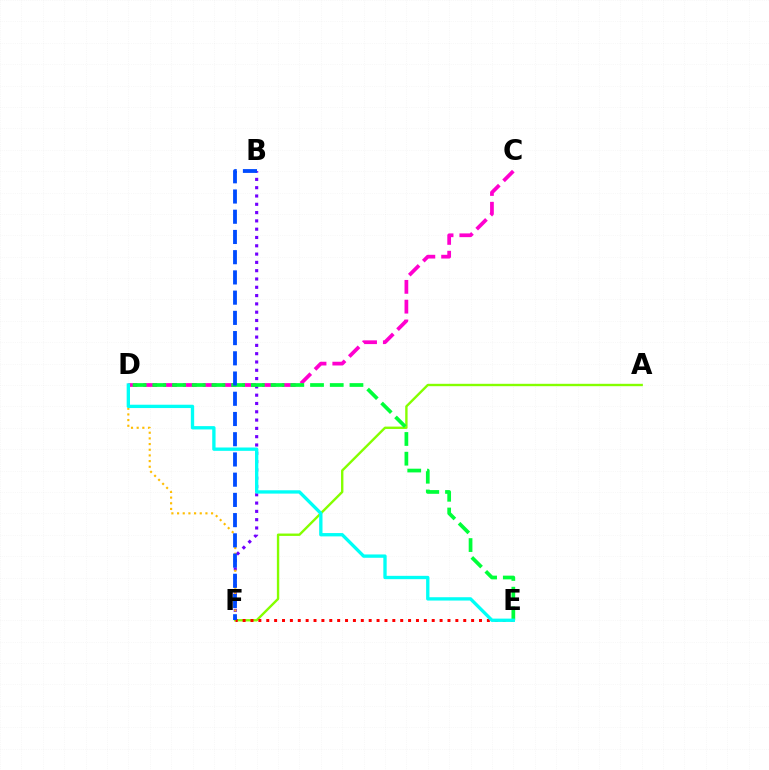{('C', 'D'): [{'color': '#ff00cf', 'line_style': 'dashed', 'thickness': 2.69}], ('B', 'F'): [{'color': '#7200ff', 'line_style': 'dotted', 'thickness': 2.25}, {'color': '#004bff', 'line_style': 'dashed', 'thickness': 2.75}], ('A', 'F'): [{'color': '#84ff00', 'line_style': 'solid', 'thickness': 1.71}], ('D', 'F'): [{'color': '#ffbd00', 'line_style': 'dotted', 'thickness': 1.54}], ('D', 'E'): [{'color': '#00ff39', 'line_style': 'dashed', 'thickness': 2.68}, {'color': '#00fff6', 'line_style': 'solid', 'thickness': 2.4}], ('E', 'F'): [{'color': '#ff0000', 'line_style': 'dotted', 'thickness': 2.14}]}